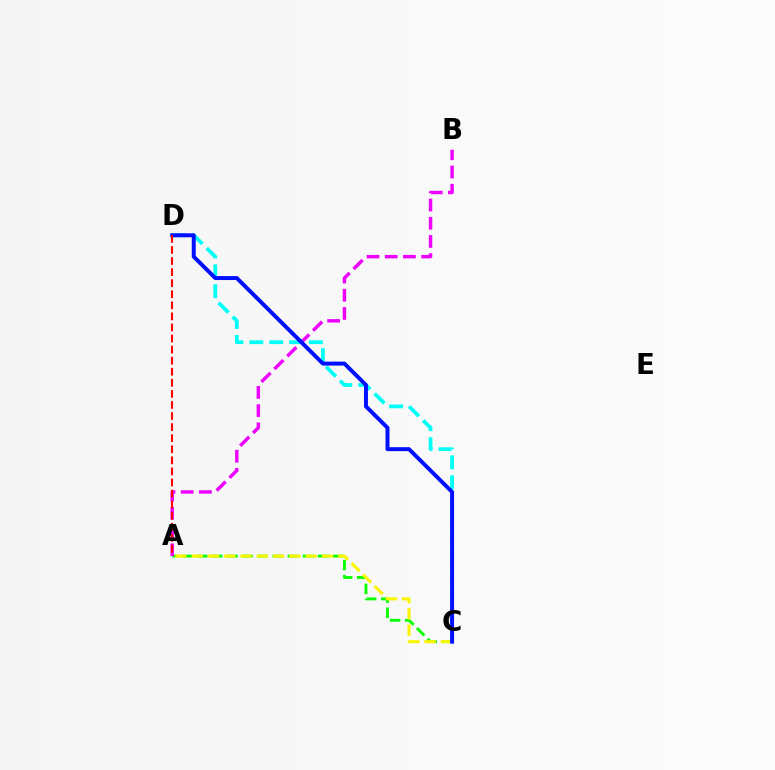{('A', 'C'): [{'color': '#08ff00', 'line_style': 'dashed', 'thickness': 2.05}, {'color': '#fcf500', 'line_style': 'dashed', 'thickness': 2.21}], ('A', 'B'): [{'color': '#ee00ff', 'line_style': 'dashed', 'thickness': 2.47}], ('C', 'D'): [{'color': '#00fff6', 'line_style': 'dashed', 'thickness': 2.7}, {'color': '#0010ff', 'line_style': 'solid', 'thickness': 2.86}], ('A', 'D'): [{'color': '#ff0000', 'line_style': 'dashed', 'thickness': 1.5}]}